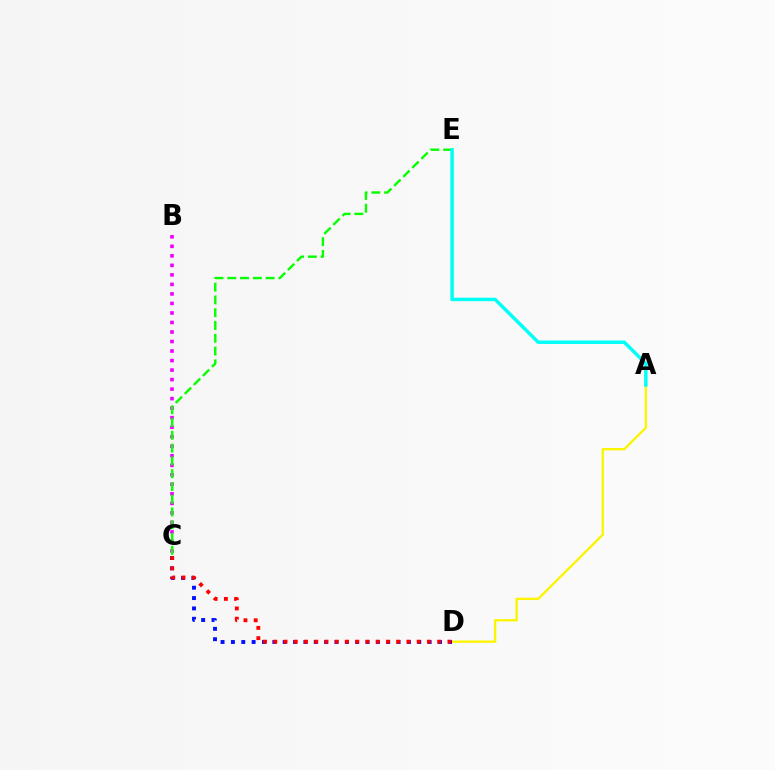{('A', 'D'): [{'color': '#fcf500', 'line_style': 'solid', 'thickness': 1.68}], ('C', 'D'): [{'color': '#0010ff', 'line_style': 'dotted', 'thickness': 2.81}, {'color': '#ff0000', 'line_style': 'dotted', 'thickness': 2.78}], ('B', 'C'): [{'color': '#ee00ff', 'line_style': 'dotted', 'thickness': 2.59}], ('C', 'E'): [{'color': '#08ff00', 'line_style': 'dashed', 'thickness': 1.74}], ('A', 'E'): [{'color': '#00fff6', 'line_style': 'solid', 'thickness': 2.49}]}